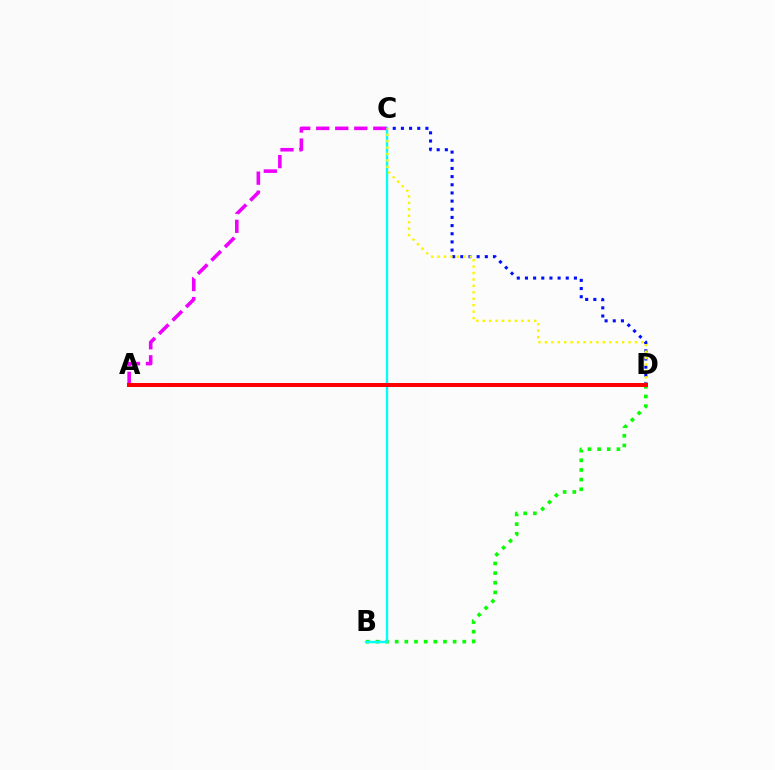{('C', 'D'): [{'color': '#0010ff', 'line_style': 'dotted', 'thickness': 2.22}, {'color': '#fcf500', 'line_style': 'dotted', 'thickness': 1.75}], ('B', 'D'): [{'color': '#08ff00', 'line_style': 'dotted', 'thickness': 2.62}], ('B', 'C'): [{'color': '#00fff6', 'line_style': 'solid', 'thickness': 1.71}], ('A', 'C'): [{'color': '#ee00ff', 'line_style': 'dashed', 'thickness': 2.59}], ('A', 'D'): [{'color': '#ff0000', 'line_style': 'solid', 'thickness': 2.86}]}